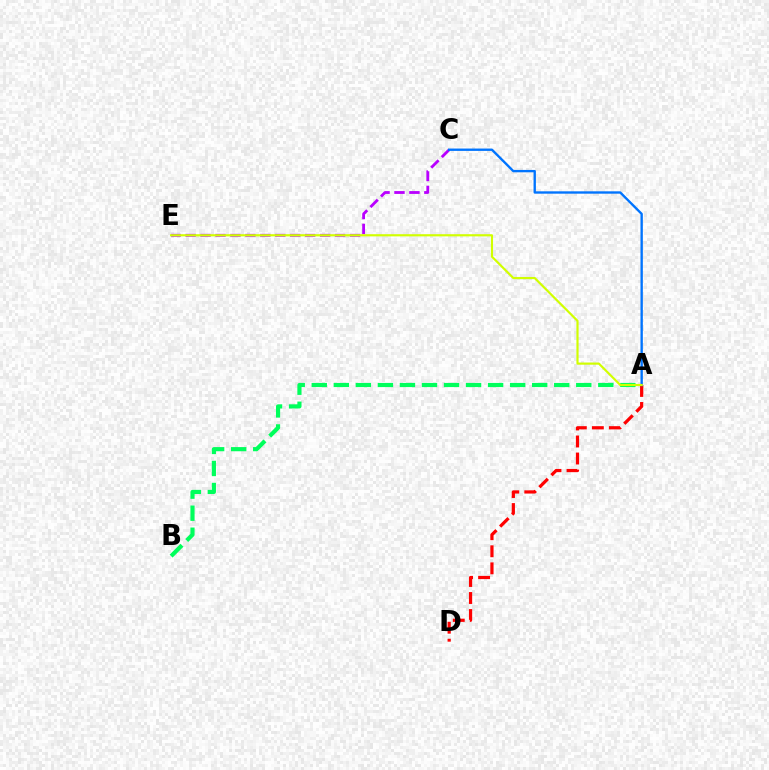{('A', 'D'): [{'color': '#ff0000', 'line_style': 'dashed', 'thickness': 2.31}], ('A', 'B'): [{'color': '#00ff5c', 'line_style': 'dashed', 'thickness': 2.99}], ('C', 'E'): [{'color': '#b900ff', 'line_style': 'dashed', 'thickness': 2.03}], ('A', 'C'): [{'color': '#0074ff', 'line_style': 'solid', 'thickness': 1.7}], ('A', 'E'): [{'color': '#d1ff00', 'line_style': 'solid', 'thickness': 1.56}]}